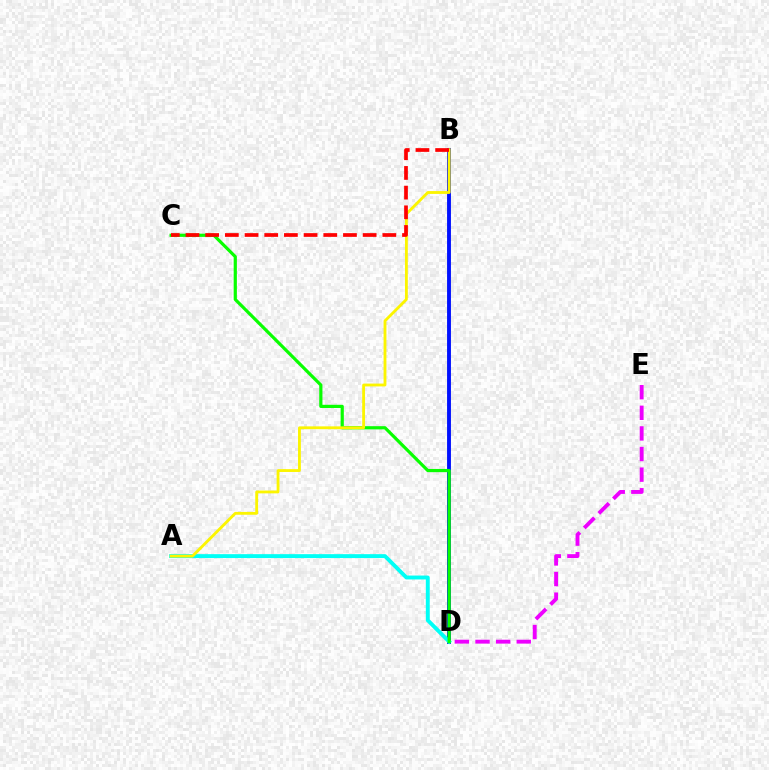{('B', 'D'): [{'color': '#0010ff', 'line_style': 'solid', 'thickness': 2.79}], ('A', 'D'): [{'color': '#00fff6', 'line_style': 'solid', 'thickness': 2.81}], ('C', 'D'): [{'color': '#08ff00', 'line_style': 'solid', 'thickness': 2.3}], ('A', 'B'): [{'color': '#fcf500', 'line_style': 'solid', 'thickness': 2.04}], ('D', 'E'): [{'color': '#ee00ff', 'line_style': 'dashed', 'thickness': 2.8}], ('B', 'C'): [{'color': '#ff0000', 'line_style': 'dashed', 'thickness': 2.67}]}